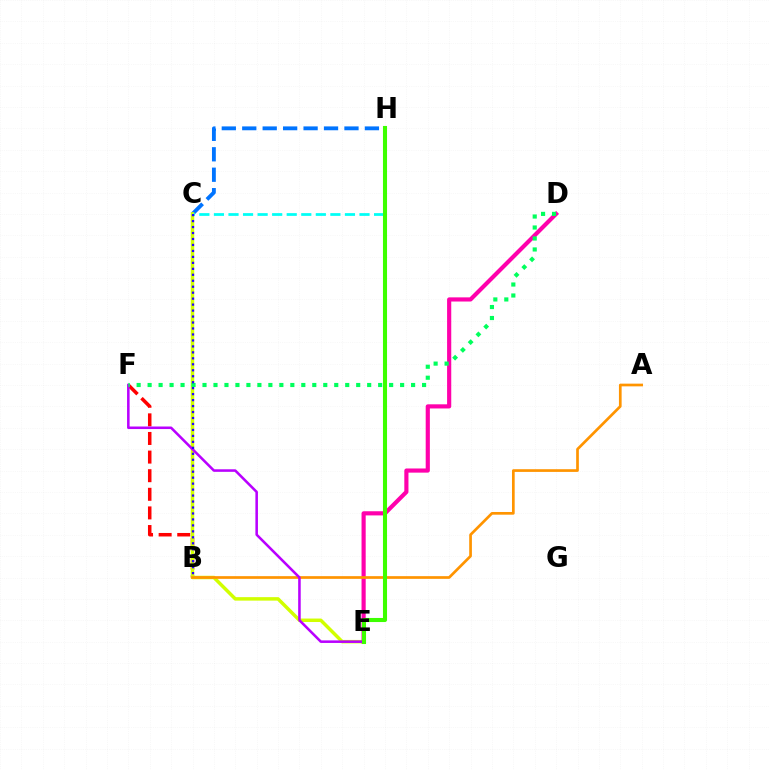{('B', 'F'): [{'color': '#ff0000', 'line_style': 'dashed', 'thickness': 2.53}], ('C', 'H'): [{'color': '#0074ff', 'line_style': 'dashed', 'thickness': 2.78}, {'color': '#00fff6', 'line_style': 'dashed', 'thickness': 1.98}], ('C', 'E'): [{'color': '#d1ff00', 'line_style': 'solid', 'thickness': 2.5}], ('D', 'E'): [{'color': '#ff00ac', 'line_style': 'solid', 'thickness': 2.99}], ('A', 'B'): [{'color': '#ff9400', 'line_style': 'solid', 'thickness': 1.94}], ('E', 'F'): [{'color': '#b900ff', 'line_style': 'solid', 'thickness': 1.84}], ('D', 'F'): [{'color': '#00ff5c', 'line_style': 'dotted', 'thickness': 2.98}], ('B', 'C'): [{'color': '#2500ff', 'line_style': 'dotted', 'thickness': 1.62}], ('E', 'H'): [{'color': '#3dff00', 'line_style': 'solid', 'thickness': 2.94}]}